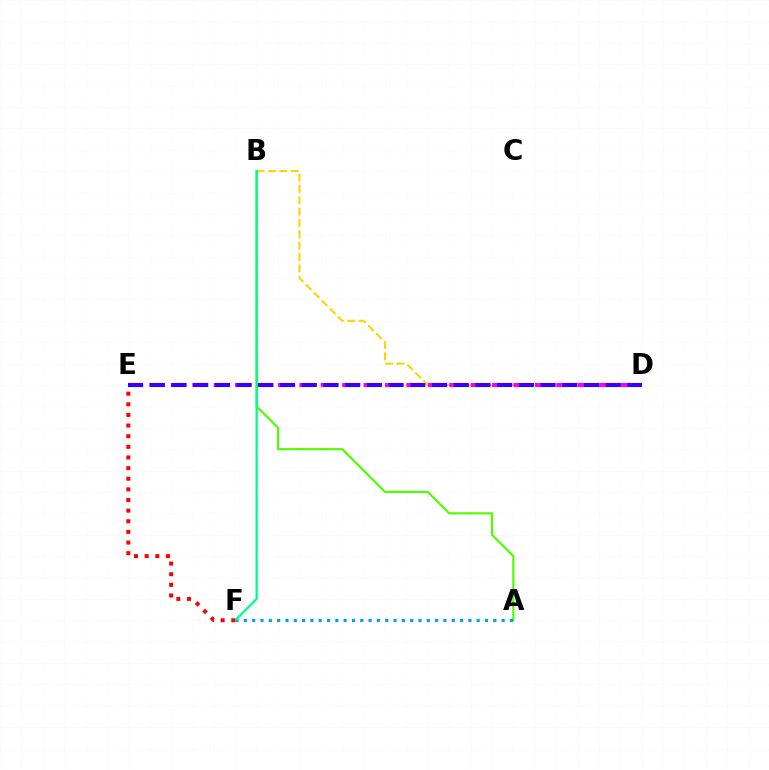{('B', 'D'): [{'color': '#ffd500', 'line_style': 'dashed', 'thickness': 1.54}], ('A', 'B'): [{'color': '#4fff00', 'line_style': 'solid', 'thickness': 1.56}], ('D', 'E'): [{'color': '#ff00ed', 'line_style': 'dashed', 'thickness': 2.91}, {'color': '#3700ff', 'line_style': 'dashed', 'thickness': 2.95}], ('A', 'F'): [{'color': '#009eff', 'line_style': 'dotted', 'thickness': 2.26}], ('B', 'F'): [{'color': '#00ff86', 'line_style': 'solid', 'thickness': 1.66}], ('E', 'F'): [{'color': '#ff0000', 'line_style': 'dotted', 'thickness': 2.89}]}